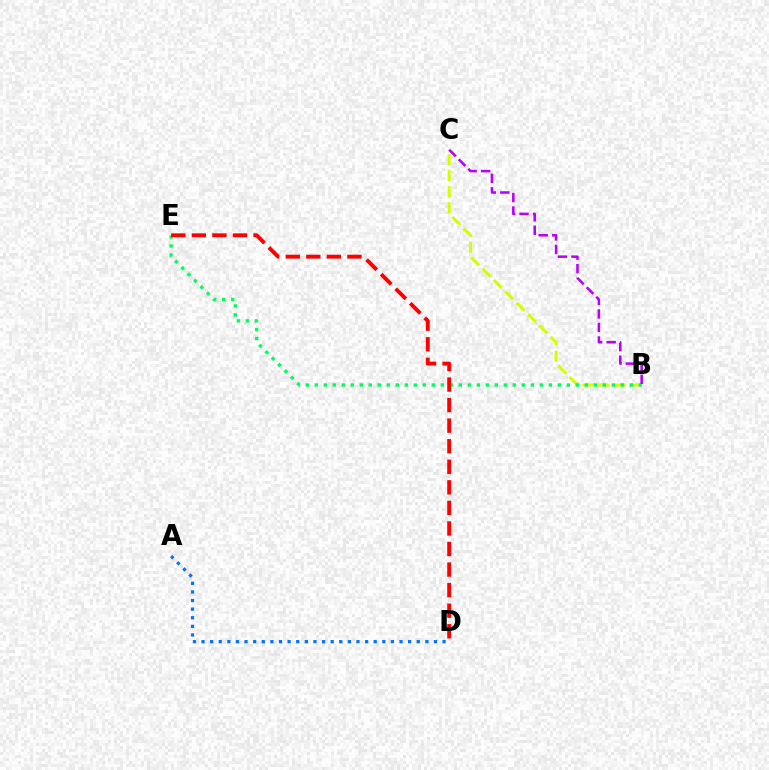{('B', 'C'): [{'color': '#d1ff00', 'line_style': 'dashed', 'thickness': 2.18}, {'color': '#b900ff', 'line_style': 'dashed', 'thickness': 1.84}], ('B', 'E'): [{'color': '#00ff5c', 'line_style': 'dotted', 'thickness': 2.45}], ('A', 'D'): [{'color': '#0074ff', 'line_style': 'dotted', 'thickness': 2.34}], ('D', 'E'): [{'color': '#ff0000', 'line_style': 'dashed', 'thickness': 2.79}]}